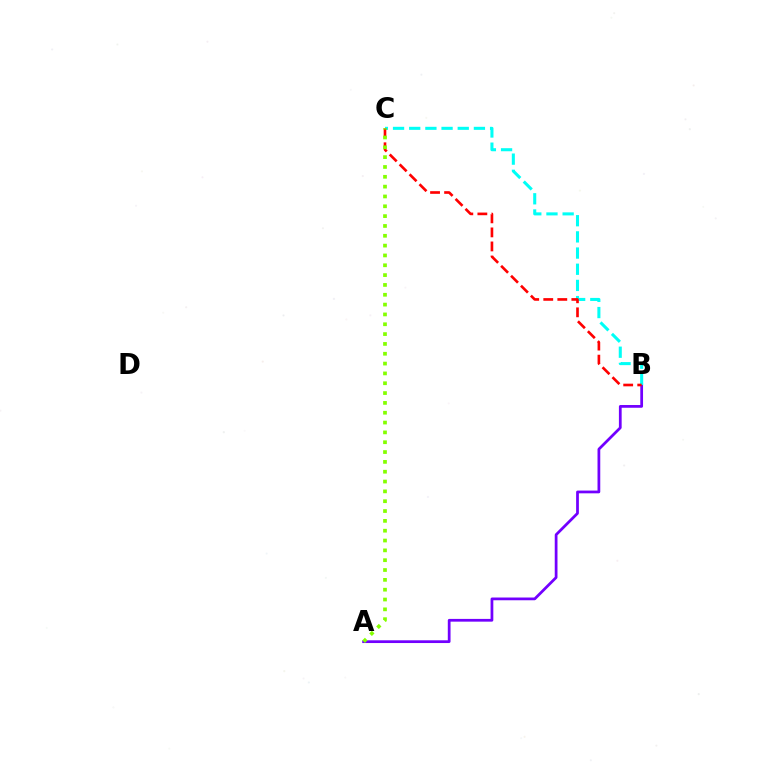{('A', 'B'): [{'color': '#7200ff', 'line_style': 'solid', 'thickness': 1.98}], ('B', 'C'): [{'color': '#00fff6', 'line_style': 'dashed', 'thickness': 2.2}, {'color': '#ff0000', 'line_style': 'dashed', 'thickness': 1.91}], ('A', 'C'): [{'color': '#84ff00', 'line_style': 'dotted', 'thickness': 2.67}]}